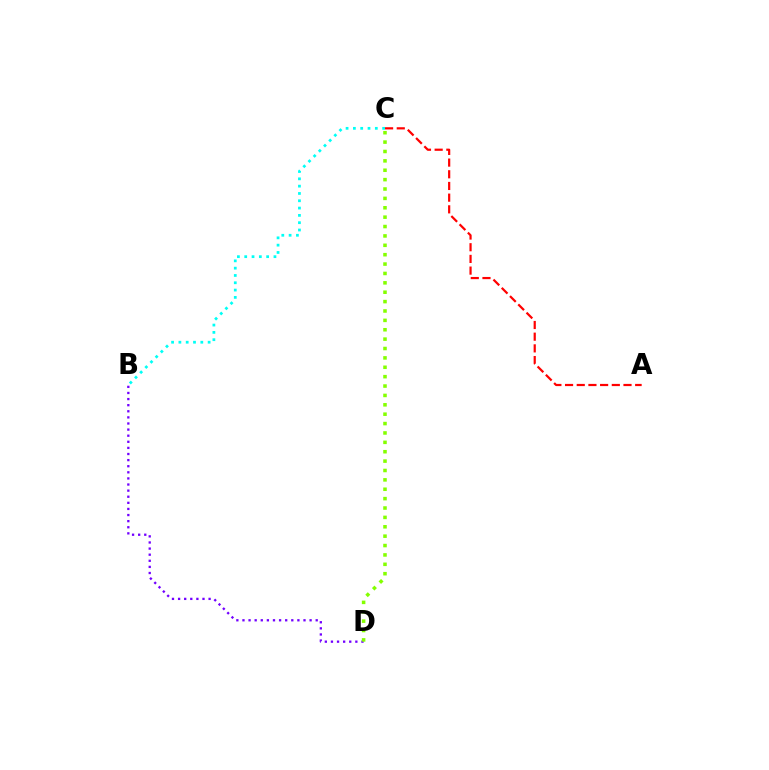{('B', 'D'): [{'color': '#7200ff', 'line_style': 'dotted', 'thickness': 1.66}], ('C', 'D'): [{'color': '#84ff00', 'line_style': 'dotted', 'thickness': 2.55}], ('A', 'C'): [{'color': '#ff0000', 'line_style': 'dashed', 'thickness': 1.59}], ('B', 'C'): [{'color': '#00fff6', 'line_style': 'dotted', 'thickness': 1.99}]}